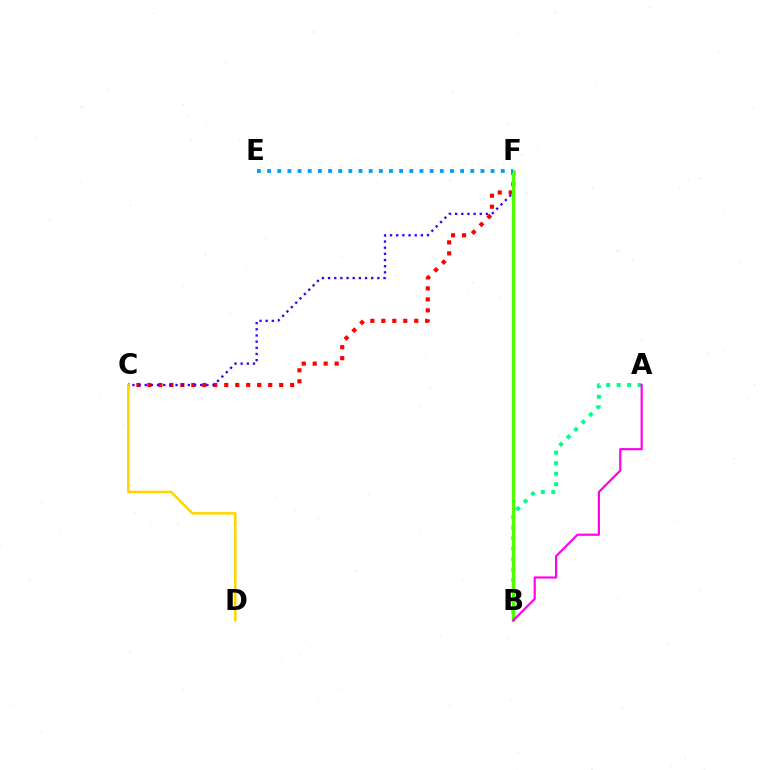{('C', 'F'): [{'color': '#ff0000', 'line_style': 'dotted', 'thickness': 2.98}, {'color': '#3700ff', 'line_style': 'dotted', 'thickness': 1.67}], ('A', 'B'): [{'color': '#00ff86', 'line_style': 'dotted', 'thickness': 2.86}, {'color': '#ff00ed', 'line_style': 'solid', 'thickness': 1.57}], ('B', 'F'): [{'color': '#4fff00', 'line_style': 'solid', 'thickness': 2.41}], ('E', 'F'): [{'color': '#009eff', 'line_style': 'dotted', 'thickness': 2.76}], ('C', 'D'): [{'color': '#ffd500', 'line_style': 'solid', 'thickness': 1.81}]}